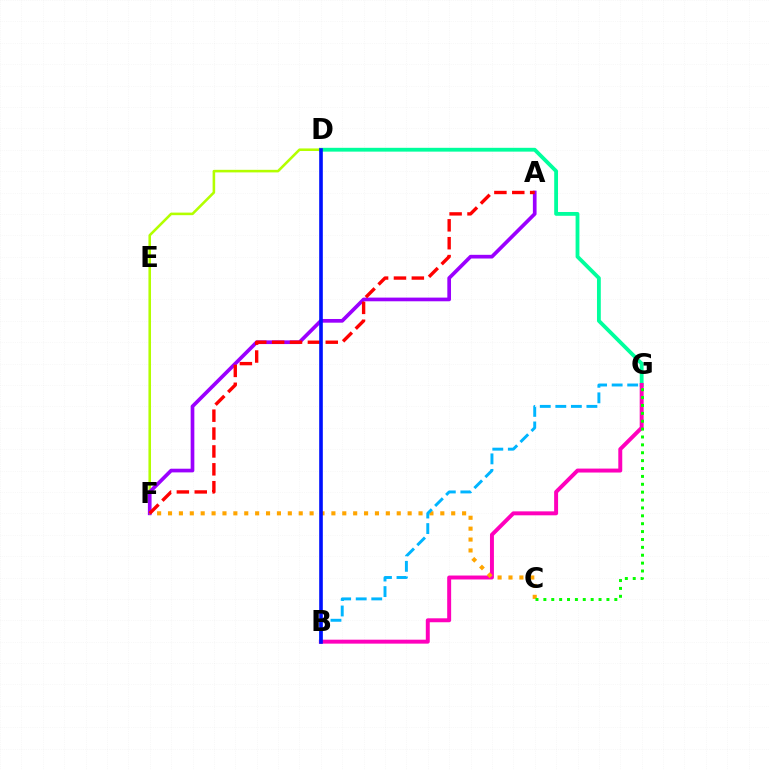{('D', 'G'): [{'color': '#00ff9d', 'line_style': 'solid', 'thickness': 2.75}], ('D', 'F'): [{'color': '#b3ff00', 'line_style': 'solid', 'thickness': 1.85}], ('A', 'F'): [{'color': '#9b00ff', 'line_style': 'solid', 'thickness': 2.66}, {'color': '#ff0000', 'line_style': 'dashed', 'thickness': 2.43}], ('B', 'G'): [{'color': '#ff00bd', 'line_style': 'solid', 'thickness': 2.84}, {'color': '#00b5ff', 'line_style': 'dashed', 'thickness': 2.11}], ('C', 'F'): [{'color': '#ffa500', 'line_style': 'dotted', 'thickness': 2.96}], ('C', 'G'): [{'color': '#08ff00', 'line_style': 'dotted', 'thickness': 2.14}], ('B', 'D'): [{'color': '#0010ff', 'line_style': 'solid', 'thickness': 2.61}]}